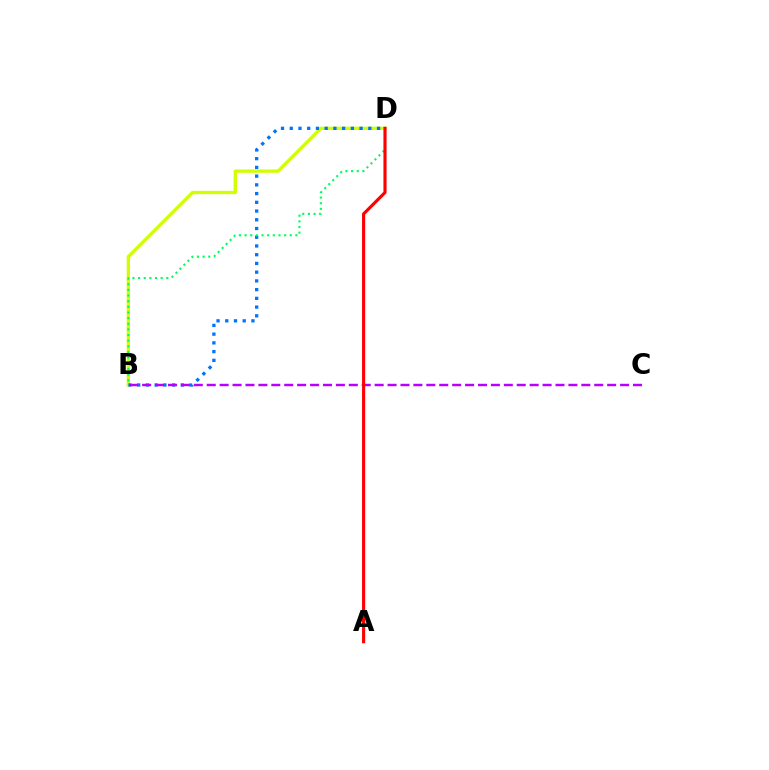{('B', 'D'): [{'color': '#d1ff00', 'line_style': 'solid', 'thickness': 2.39}, {'color': '#0074ff', 'line_style': 'dotted', 'thickness': 2.37}, {'color': '#00ff5c', 'line_style': 'dotted', 'thickness': 1.53}], ('B', 'C'): [{'color': '#b900ff', 'line_style': 'dashed', 'thickness': 1.75}], ('A', 'D'): [{'color': '#ff0000', 'line_style': 'solid', 'thickness': 2.25}]}